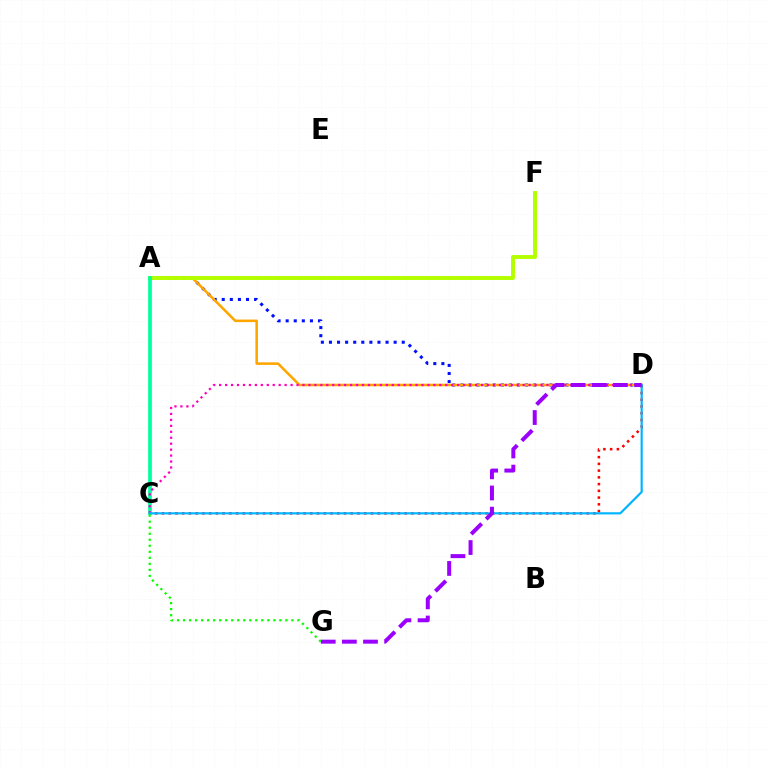{('A', 'D'): [{'color': '#0010ff', 'line_style': 'dotted', 'thickness': 2.2}, {'color': '#ffa500', 'line_style': 'solid', 'thickness': 1.84}], ('A', 'F'): [{'color': '#b3ff00', 'line_style': 'solid', 'thickness': 2.83}], ('C', 'D'): [{'color': '#ff0000', 'line_style': 'dotted', 'thickness': 1.83}, {'color': '#ff00bd', 'line_style': 'dotted', 'thickness': 1.62}, {'color': '#00b5ff', 'line_style': 'solid', 'thickness': 1.57}], ('A', 'C'): [{'color': '#00ff9d', 'line_style': 'solid', 'thickness': 2.66}], ('D', 'G'): [{'color': '#9b00ff', 'line_style': 'dashed', 'thickness': 2.87}], ('C', 'G'): [{'color': '#08ff00', 'line_style': 'dotted', 'thickness': 1.64}]}